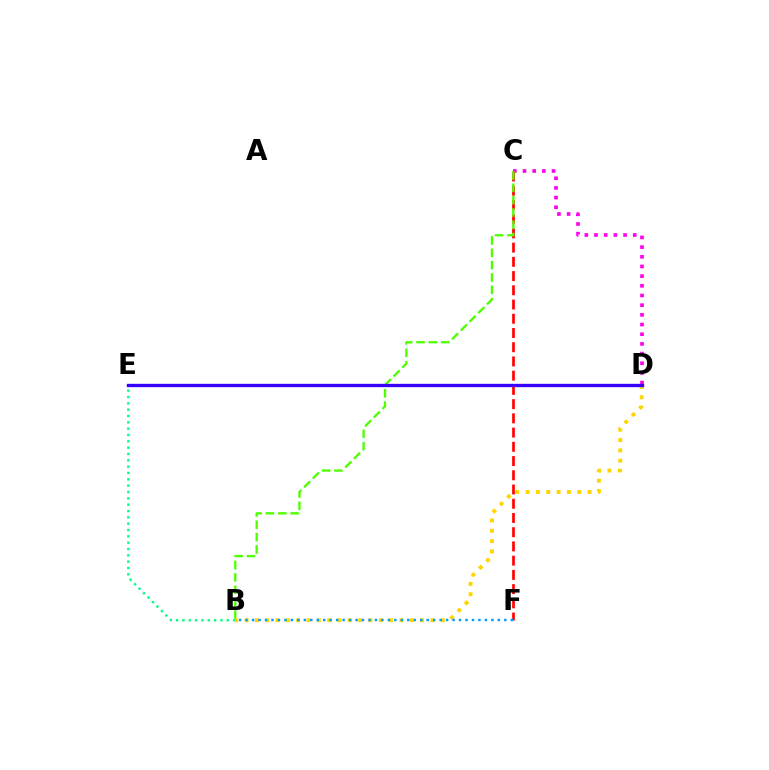{('C', 'D'): [{'color': '#ff00ed', 'line_style': 'dotted', 'thickness': 2.63}], ('B', 'E'): [{'color': '#00ff86', 'line_style': 'dotted', 'thickness': 1.72}], ('B', 'D'): [{'color': '#ffd500', 'line_style': 'dotted', 'thickness': 2.81}], ('C', 'F'): [{'color': '#ff0000', 'line_style': 'dashed', 'thickness': 1.93}], ('B', 'C'): [{'color': '#4fff00', 'line_style': 'dashed', 'thickness': 1.68}], ('D', 'E'): [{'color': '#3700ff', 'line_style': 'solid', 'thickness': 2.4}], ('B', 'F'): [{'color': '#009eff', 'line_style': 'dotted', 'thickness': 1.76}]}